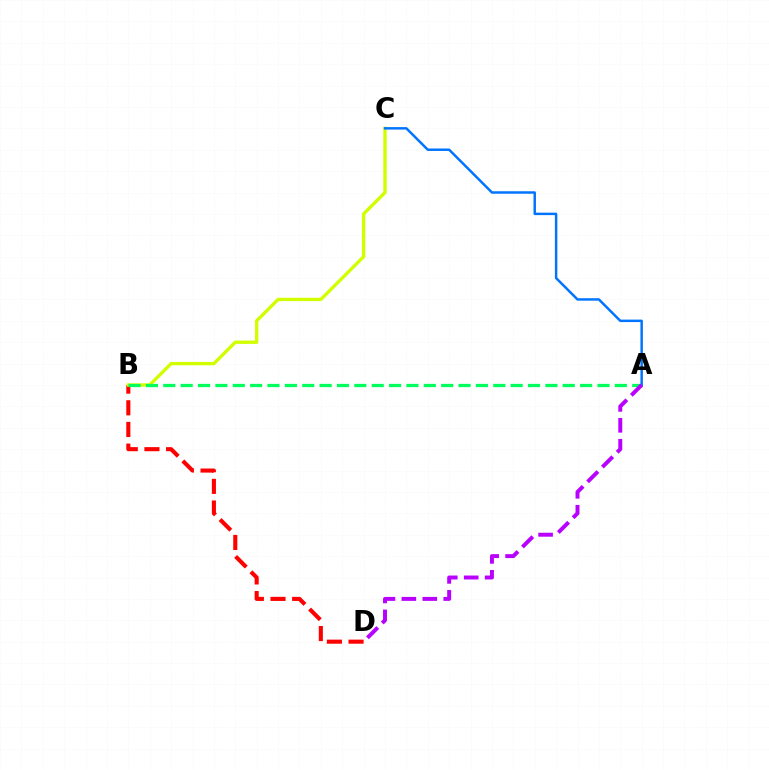{('B', 'D'): [{'color': '#ff0000', 'line_style': 'dashed', 'thickness': 2.94}], ('B', 'C'): [{'color': '#d1ff00', 'line_style': 'solid', 'thickness': 2.41}], ('A', 'B'): [{'color': '#00ff5c', 'line_style': 'dashed', 'thickness': 2.36}], ('A', 'C'): [{'color': '#0074ff', 'line_style': 'solid', 'thickness': 1.78}], ('A', 'D'): [{'color': '#b900ff', 'line_style': 'dashed', 'thickness': 2.84}]}